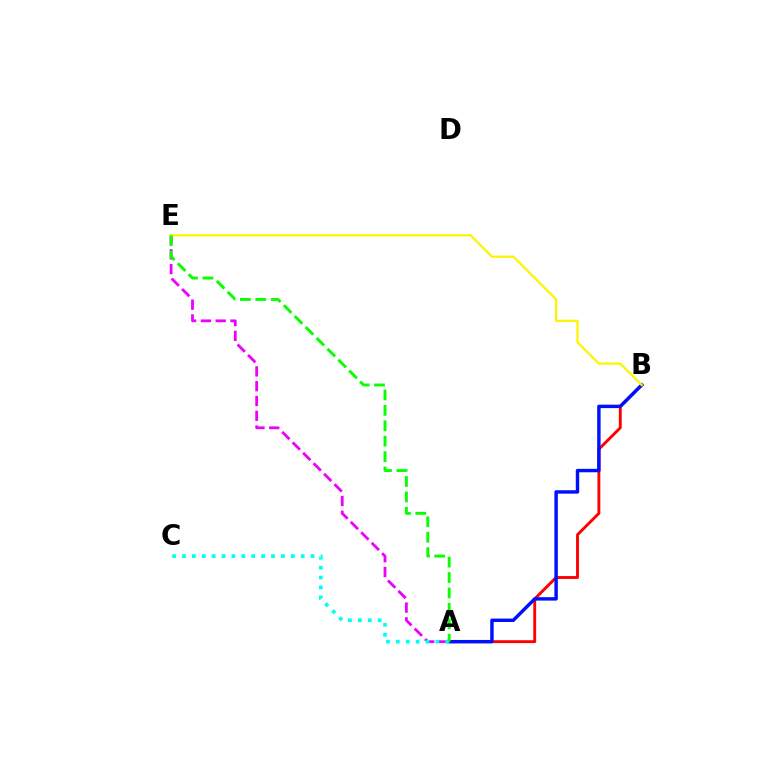{('A', 'B'): [{'color': '#ff0000', 'line_style': 'solid', 'thickness': 2.08}, {'color': '#0010ff', 'line_style': 'solid', 'thickness': 2.47}], ('A', 'E'): [{'color': '#ee00ff', 'line_style': 'dashed', 'thickness': 2.01}, {'color': '#08ff00', 'line_style': 'dashed', 'thickness': 2.09}], ('A', 'C'): [{'color': '#00fff6', 'line_style': 'dotted', 'thickness': 2.69}], ('B', 'E'): [{'color': '#fcf500', 'line_style': 'solid', 'thickness': 1.62}]}